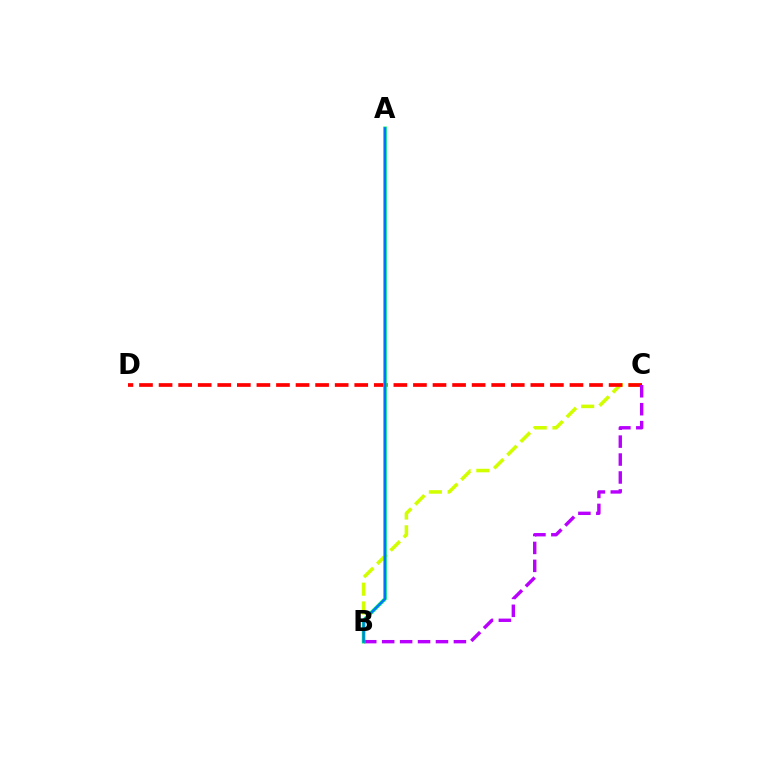{('B', 'C'): [{'color': '#d1ff00', 'line_style': 'dashed', 'thickness': 2.55}, {'color': '#b900ff', 'line_style': 'dashed', 'thickness': 2.44}], ('C', 'D'): [{'color': '#ff0000', 'line_style': 'dashed', 'thickness': 2.66}], ('A', 'B'): [{'color': '#00ff5c', 'line_style': 'solid', 'thickness': 2.59}, {'color': '#0074ff', 'line_style': 'solid', 'thickness': 1.7}]}